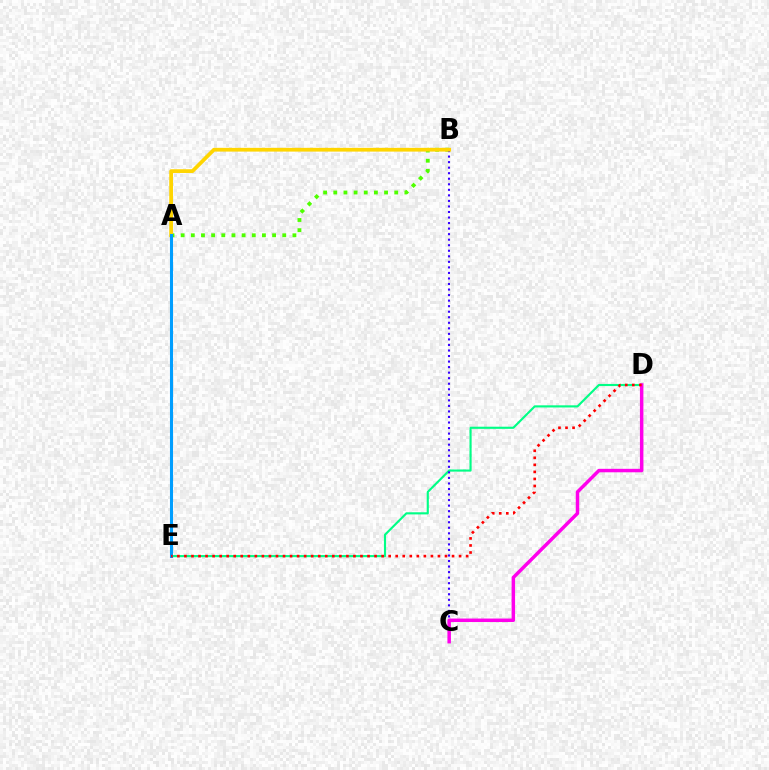{('A', 'B'): [{'color': '#4fff00', 'line_style': 'dotted', 'thickness': 2.76}, {'color': '#ffd500', 'line_style': 'solid', 'thickness': 2.7}], ('D', 'E'): [{'color': '#00ff86', 'line_style': 'solid', 'thickness': 1.54}, {'color': '#ff0000', 'line_style': 'dotted', 'thickness': 1.91}], ('B', 'C'): [{'color': '#3700ff', 'line_style': 'dotted', 'thickness': 1.51}], ('C', 'D'): [{'color': '#ff00ed', 'line_style': 'solid', 'thickness': 2.5}], ('A', 'E'): [{'color': '#009eff', 'line_style': 'solid', 'thickness': 2.21}]}